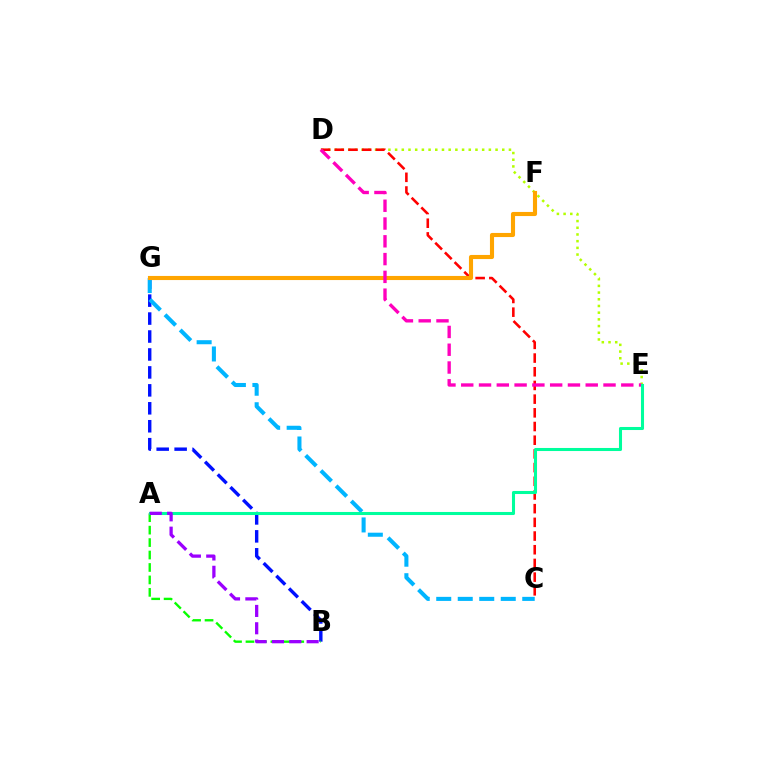{('D', 'E'): [{'color': '#b3ff00', 'line_style': 'dotted', 'thickness': 1.82}, {'color': '#ff00bd', 'line_style': 'dashed', 'thickness': 2.42}], ('B', 'G'): [{'color': '#0010ff', 'line_style': 'dashed', 'thickness': 2.44}], ('C', 'D'): [{'color': '#ff0000', 'line_style': 'dashed', 'thickness': 1.86}], ('C', 'G'): [{'color': '#00b5ff', 'line_style': 'dashed', 'thickness': 2.92}], ('F', 'G'): [{'color': '#ffa500', 'line_style': 'solid', 'thickness': 2.96}], ('A', 'B'): [{'color': '#08ff00', 'line_style': 'dashed', 'thickness': 1.69}, {'color': '#9b00ff', 'line_style': 'dashed', 'thickness': 2.36}], ('A', 'E'): [{'color': '#00ff9d', 'line_style': 'solid', 'thickness': 2.2}]}